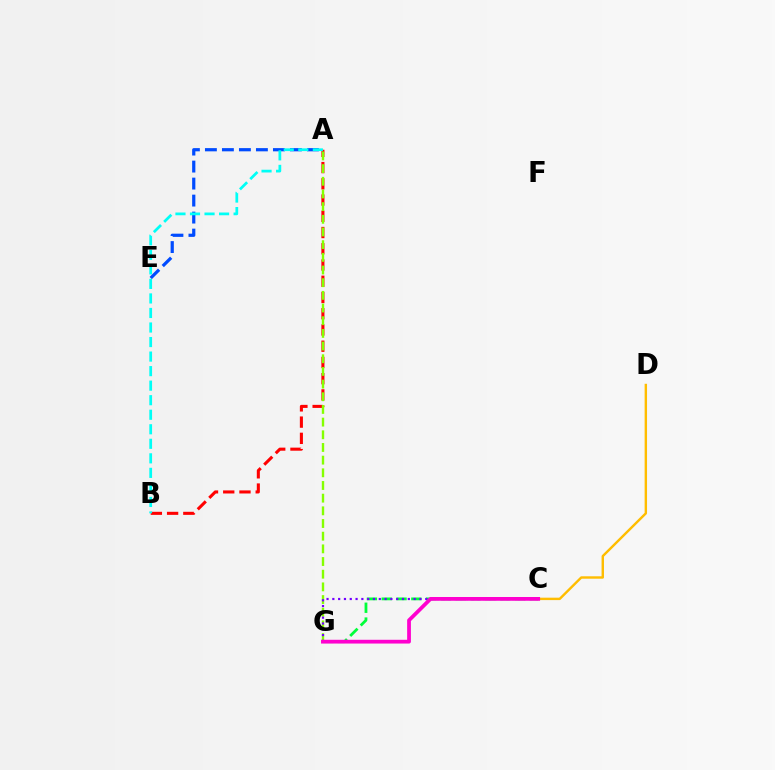{('A', 'E'): [{'color': '#004bff', 'line_style': 'dashed', 'thickness': 2.31}], ('A', 'B'): [{'color': '#ff0000', 'line_style': 'dashed', 'thickness': 2.21}, {'color': '#00fff6', 'line_style': 'dashed', 'thickness': 1.97}], ('C', 'G'): [{'color': '#00ff39', 'line_style': 'dashed', 'thickness': 2.01}, {'color': '#7200ff', 'line_style': 'dotted', 'thickness': 1.58}, {'color': '#ff00cf', 'line_style': 'solid', 'thickness': 2.71}], ('A', 'G'): [{'color': '#84ff00', 'line_style': 'dashed', 'thickness': 1.72}], ('C', 'D'): [{'color': '#ffbd00', 'line_style': 'solid', 'thickness': 1.74}]}